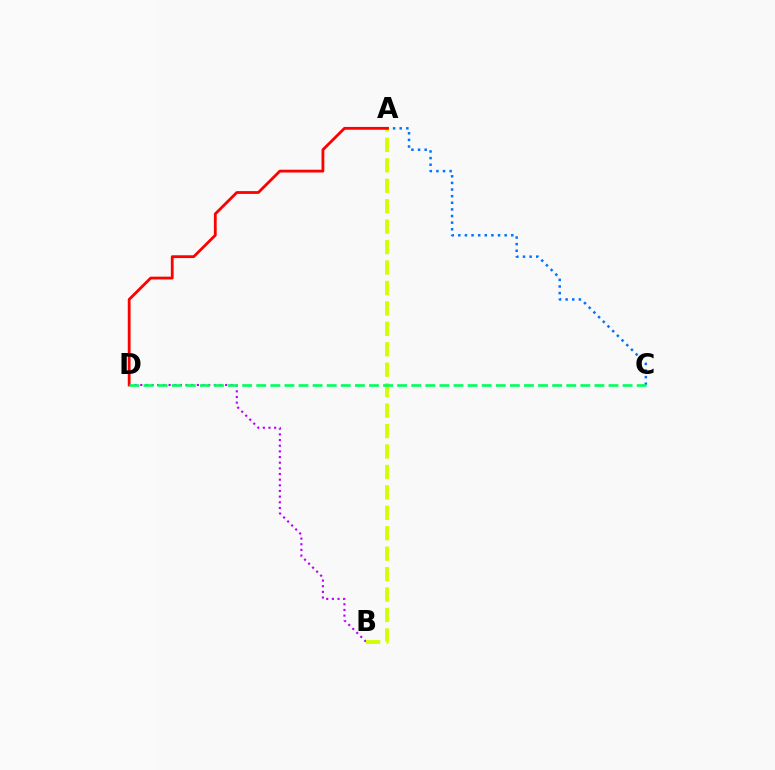{('A', 'C'): [{'color': '#0074ff', 'line_style': 'dotted', 'thickness': 1.8}], ('B', 'D'): [{'color': '#b900ff', 'line_style': 'dotted', 'thickness': 1.54}], ('A', 'B'): [{'color': '#d1ff00', 'line_style': 'dashed', 'thickness': 2.78}], ('A', 'D'): [{'color': '#ff0000', 'line_style': 'solid', 'thickness': 2.02}], ('C', 'D'): [{'color': '#00ff5c', 'line_style': 'dashed', 'thickness': 1.91}]}